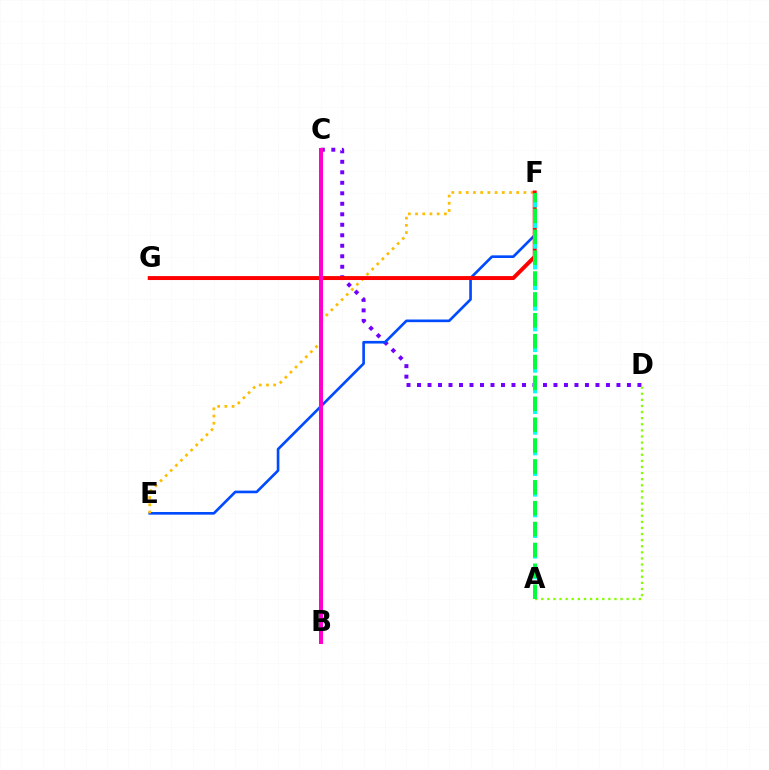{('C', 'D'): [{'color': '#7200ff', 'line_style': 'dotted', 'thickness': 2.85}], ('A', 'D'): [{'color': '#84ff00', 'line_style': 'dotted', 'thickness': 1.66}], ('E', 'F'): [{'color': '#004bff', 'line_style': 'solid', 'thickness': 1.91}, {'color': '#ffbd00', 'line_style': 'dotted', 'thickness': 1.96}], ('F', 'G'): [{'color': '#ff0000', 'line_style': 'solid', 'thickness': 2.84}], ('A', 'F'): [{'color': '#00fff6', 'line_style': 'dashed', 'thickness': 2.81}, {'color': '#00ff39', 'line_style': 'dashed', 'thickness': 2.84}], ('B', 'C'): [{'color': '#ff00cf', 'line_style': 'solid', 'thickness': 2.9}]}